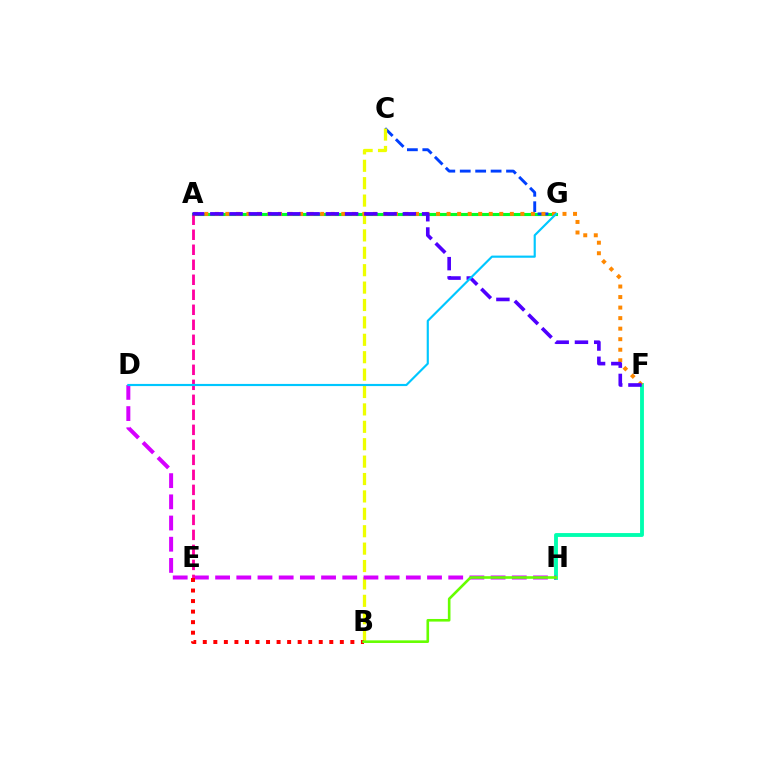{('A', 'G'): [{'color': '#00ff27', 'line_style': 'solid', 'thickness': 2.24}], ('C', 'G'): [{'color': '#003fff', 'line_style': 'dashed', 'thickness': 2.1}], ('F', 'H'): [{'color': '#00ffaf', 'line_style': 'solid', 'thickness': 2.78}], ('B', 'C'): [{'color': '#eeff00', 'line_style': 'dashed', 'thickness': 2.36}], ('D', 'H'): [{'color': '#d600ff', 'line_style': 'dashed', 'thickness': 2.88}], ('A', 'E'): [{'color': '#ff00a0', 'line_style': 'dashed', 'thickness': 2.04}], ('B', 'E'): [{'color': '#ff0000', 'line_style': 'dotted', 'thickness': 2.86}], ('B', 'H'): [{'color': '#66ff00', 'line_style': 'solid', 'thickness': 1.89}], ('A', 'F'): [{'color': '#ff8800', 'line_style': 'dotted', 'thickness': 2.86}, {'color': '#4f00ff', 'line_style': 'dashed', 'thickness': 2.62}], ('D', 'G'): [{'color': '#00c7ff', 'line_style': 'solid', 'thickness': 1.55}]}